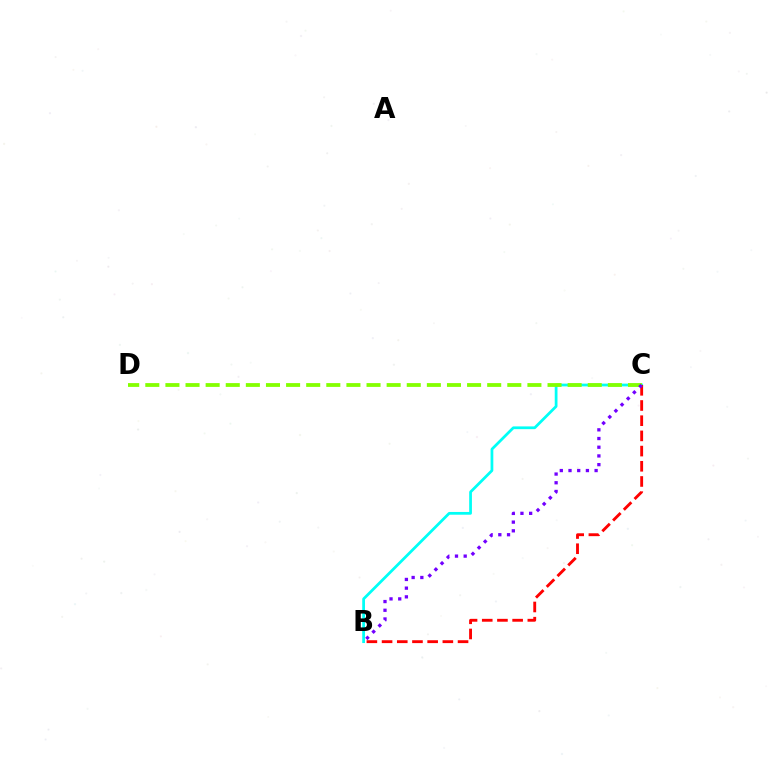{('B', 'C'): [{'color': '#00fff6', 'line_style': 'solid', 'thickness': 1.98}, {'color': '#ff0000', 'line_style': 'dashed', 'thickness': 2.06}, {'color': '#7200ff', 'line_style': 'dotted', 'thickness': 2.36}], ('C', 'D'): [{'color': '#84ff00', 'line_style': 'dashed', 'thickness': 2.73}]}